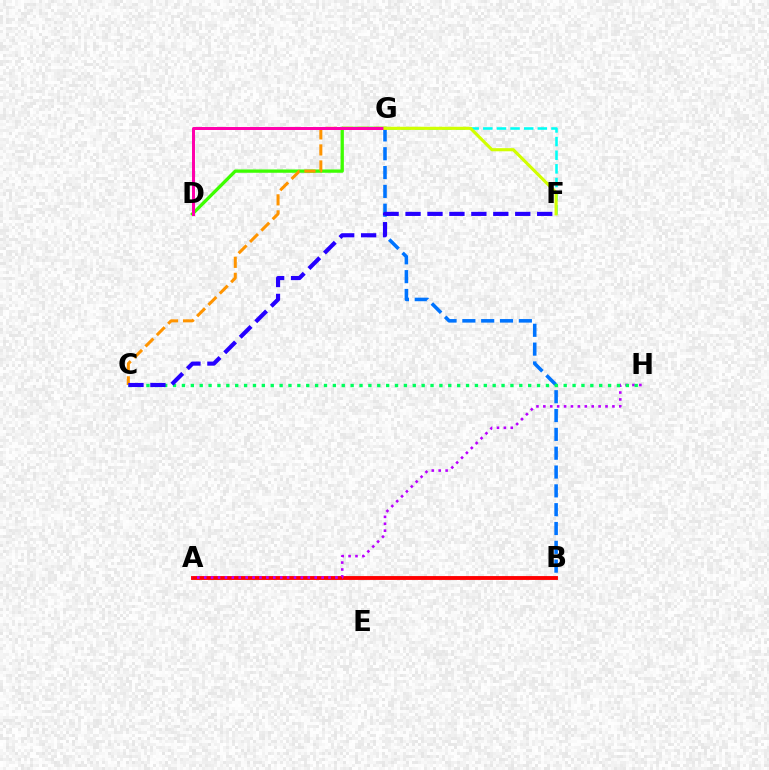{('A', 'B'): [{'color': '#ff0000', 'line_style': 'solid', 'thickness': 2.79}], ('B', 'G'): [{'color': '#0074ff', 'line_style': 'dashed', 'thickness': 2.56}], ('D', 'G'): [{'color': '#3dff00', 'line_style': 'solid', 'thickness': 2.38}, {'color': '#ff00ac', 'line_style': 'solid', 'thickness': 2.16}], ('A', 'H'): [{'color': '#b900ff', 'line_style': 'dotted', 'thickness': 1.88}], ('C', 'G'): [{'color': '#ff9400', 'line_style': 'dashed', 'thickness': 2.18}], ('F', 'G'): [{'color': '#00fff6', 'line_style': 'dashed', 'thickness': 1.85}, {'color': '#d1ff00', 'line_style': 'solid', 'thickness': 2.25}], ('C', 'H'): [{'color': '#00ff5c', 'line_style': 'dotted', 'thickness': 2.41}], ('C', 'F'): [{'color': '#2500ff', 'line_style': 'dashed', 'thickness': 2.98}]}